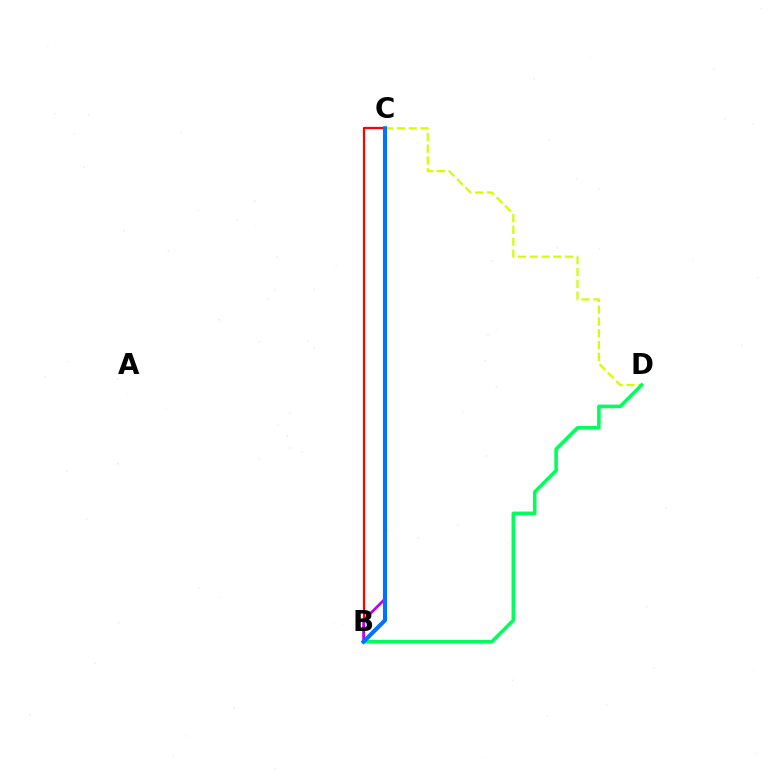{('B', 'C'): [{'color': '#ff0000', 'line_style': 'solid', 'thickness': 1.62}, {'color': '#b900ff', 'line_style': 'solid', 'thickness': 1.94}, {'color': '#0074ff', 'line_style': 'solid', 'thickness': 2.97}], ('C', 'D'): [{'color': '#d1ff00', 'line_style': 'dashed', 'thickness': 1.6}], ('B', 'D'): [{'color': '#00ff5c', 'line_style': 'solid', 'thickness': 2.58}]}